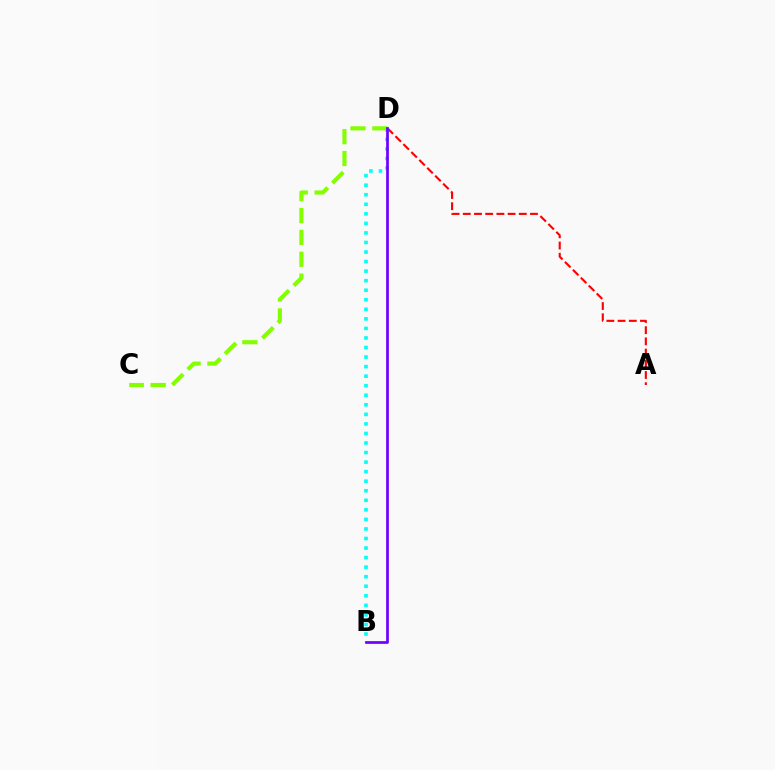{('A', 'D'): [{'color': '#ff0000', 'line_style': 'dashed', 'thickness': 1.52}], ('B', 'D'): [{'color': '#00fff6', 'line_style': 'dotted', 'thickness': 2.59}, {'color': '#7200ff', 'line_style': 'solid', 'thickness': 1.96}], ('C', 'D'): [{'color': '#84ff00', 'line_style': 'dashed', 'thickness': 2.97}]}